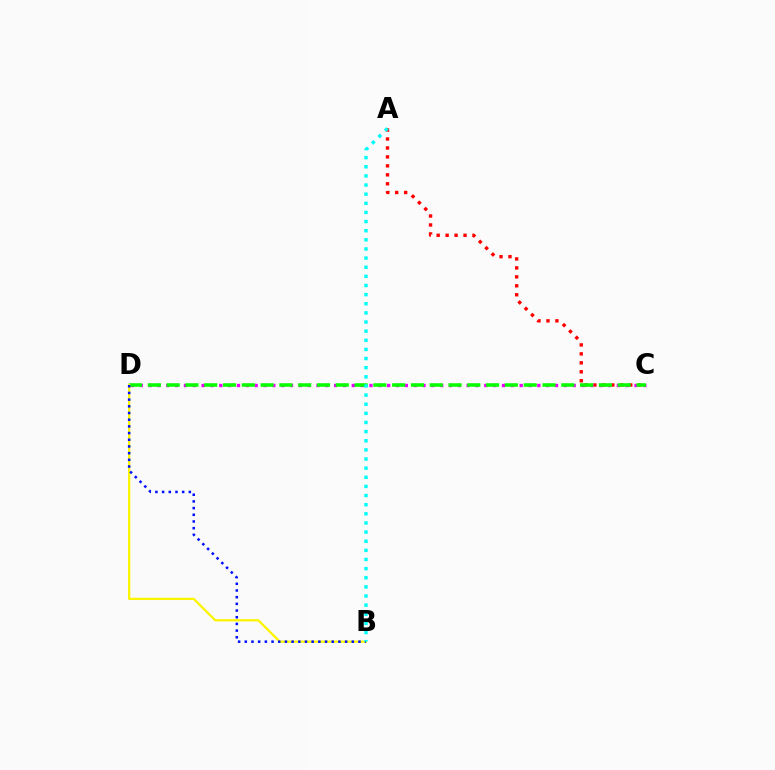{('A', 'C'): [{'color': '#ff0000', 'line_style': 'dotted', 'thickness': 2.43}], ('C', 'D'): [{'color': '#ee00ff', 'line_style': 'dotted', 'thickness': 2.4}, {'color': '#08ff00', 'line_style': 'dashed', 'thickness': 2.55}], ('B', 'D'): [{'color': '#fcf500', 'line_style': 'solid', 'thickness': 1.63}, {'color': '#0010ff', 'line_style': 'dotted', 'thickness': 1.82}], ('A', 'B'): [{'color': '#00fff6', 'line_style': 'dotted', 'thickness': 2.48}]}